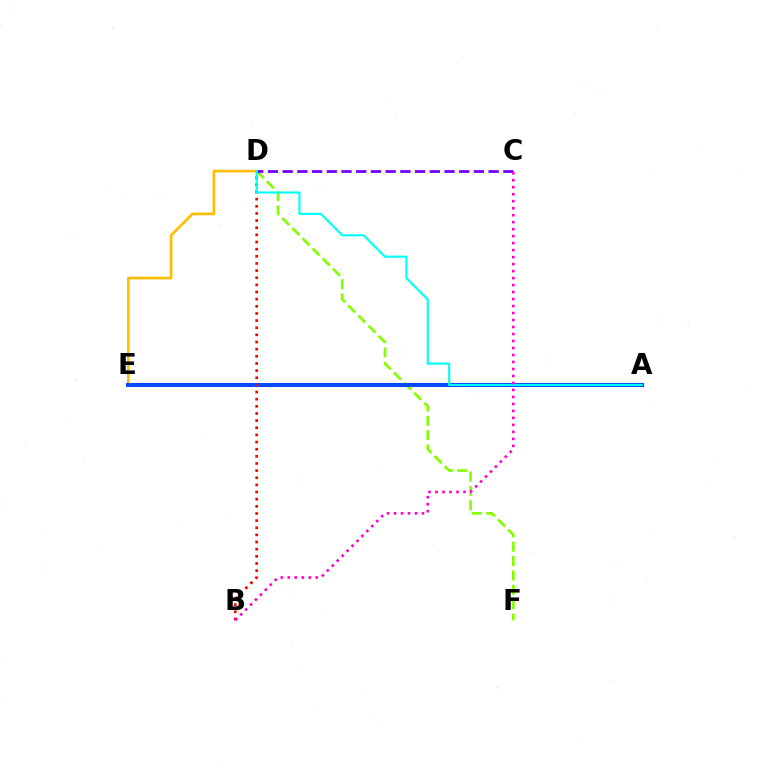{('D', 'E'): [{'color': '#ffbd00', 'line_style': 'solid', 'thickness': 1.92}], ('D', 'F'): [{'color': '#84ff00', 'line_style': 'dashed', 'thickness': 1.95}], ('A', 'E'): [{'color': '#00ff39', 'line_style': 'dotted', 'thickness': 2.1}, {'color': '#004bff', 'line_style': 'solid', 'thickness': 2.89}], ('C', 'D'): [{'color': '#7200ff', 'line_style': 'dashed', 'thickness': 2.0}], ('B', 'D'): [{'color': '#ff0000', 'line_style': 'dotted', 'thickness': 1.94}], ('A', 'D'): [{'color': '#00fff6', 'line_style': 'solid', 'thickness': 1.54}], ('B', 'C'): [{'color': '#ff00cf', 'line_style': 'dotted', 'thickness': 1.9}]}